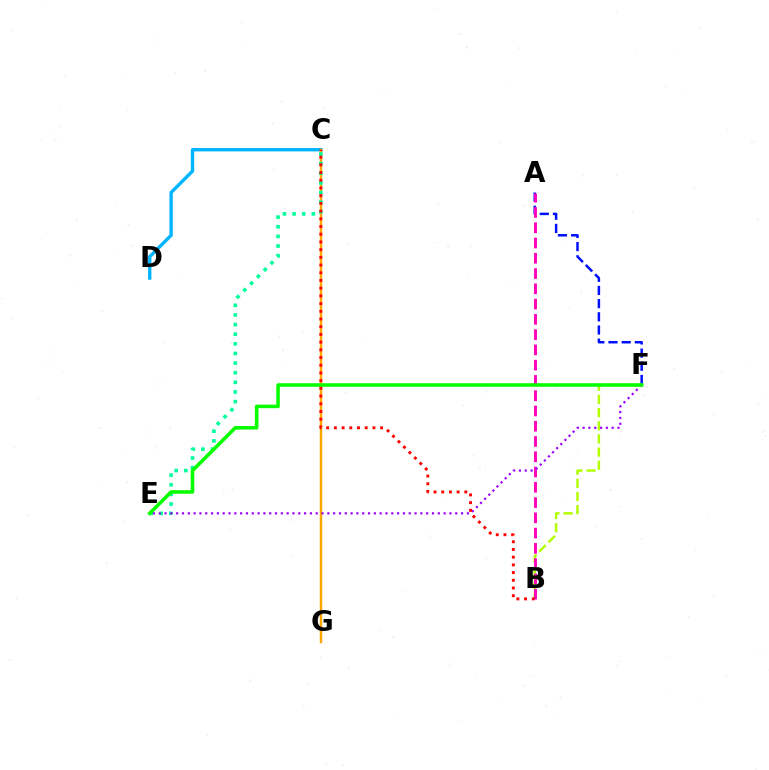{('A', 'F'): [{'color': '#0010ff', 'line_style': 'dashed', 'thickness': 1.79}], ('B', 'F'): [{'color': '#b3ff00', 'line_style': 'dashed', 'thickness': 1.79}], ('C', 'D'): [{'color': '#00b5ff', 'line_style': 'solid', 'thickness': 2.43}], ('A', 'B'): [{'color': '#ff00bd', 'line_style': 'dashed', 'thickness': 2.07}], ('C', 'G'): [{'color': '#ffa500', 'line_style': 'solid', 'thickness': 1.76}], ('C', 'E'): [{'color': '#00ff9d', 'line_style': 'dotted', 'thickness': 2.62}], ('E', 'F'): [{'color': '#9b00ff', 'line_style': 'dotted', 'thickness': 1.58}, {'color': '#08ff00', 'line_style': 'solid', 'thickness': 2.56}], ('B', 'C'): [{'color': '#ff0000', 'line_style': 'dotted', 'thickness': 2.09}]}